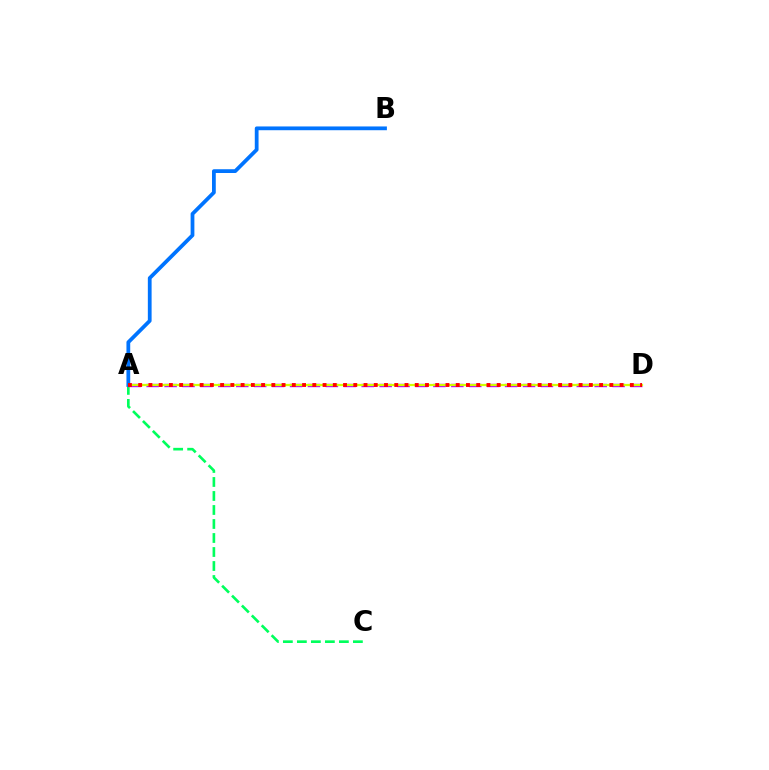{('A', 'C'): [{'color': '#00ff5c', 'line_style': 'dashed', 'thickness': 1.9}], ('A', 'D'): [{'color': '#b900ff', 'line_style': 'dashed', 'thickness': 2.43}, {'color': '#d1ff00', 'line_style': 'solid', 'thickness': 1.6}, {'color': '#ff0000', 'line_style': 'dotted', 'thickness': 2.78}], ('A', 'B'): [{'color': '#0074ff', 'line_style': 'solid', 'thickness': 2.71}]}